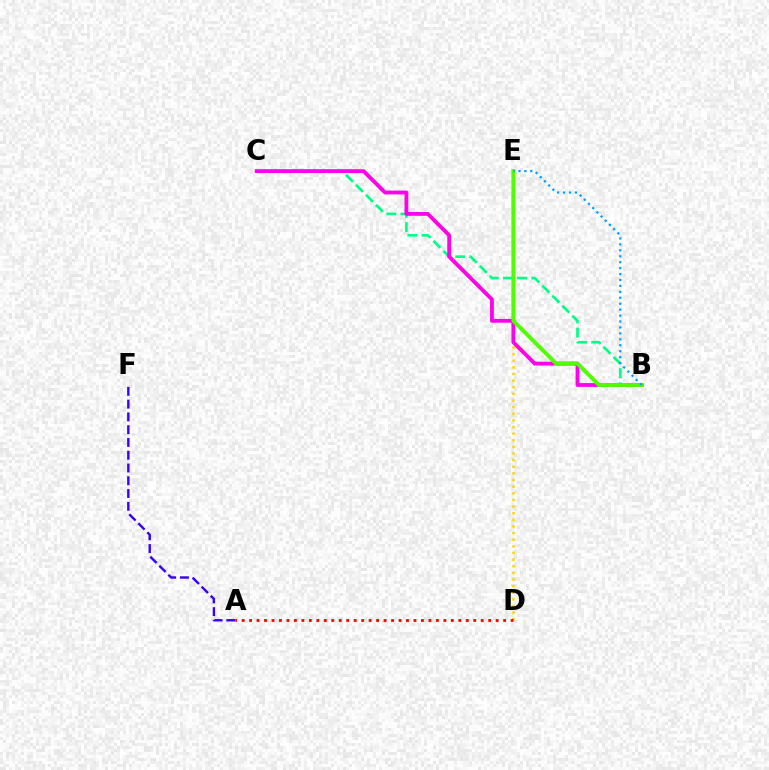{('D', 'E'): [{'color': '#ffd500', 'line_style': 'dotted', 'thickness': 1.8}], ('B', 'C'): [{'color': '#00ff86', 'line_style': 'dashed', 'thickness': 1.92}, {'color': '#ff00ed', 'line_style': 'solid', 'thickness': 2.75}], ('A', 'D'): [{'color': '#ff0000', 'line_style': 'dotted', 'thickness': 2.03}], ('B', 'E'): [{'color': '#4fff00', 'line_style': 'solid', 'thickness': 2.79}, {'color': '#009eff', 'line_style': 'dotted', 'thickness': 1.61}], ('A', 'F'): [{'color': '#3700ff', 'line_style': 'dashed', 'thickness': 1.74}]}